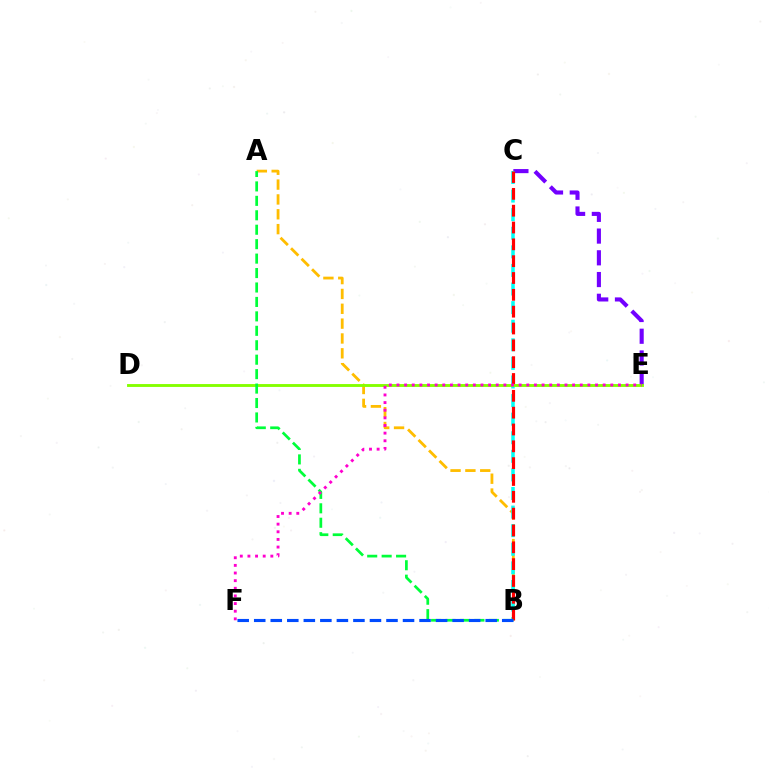{('A', 'B'): [{'color': '#ffbd00', 'line_style': 'dashed', 'thickness': 2.02}, {'color': '#00ff39', 'line_style': 'dashed', 'thickness': 1.96}], ('C', 'E'): [{'color': '#7200ff', 'line_style': 'dashed', 'thickness': 2.95}], ('B', 'C'): [{'color': '#00fff6', 'line_style': 'dashed', 'thickness': 2.53}, {'color': '#ff0000', 'line_style': 'dashed', 'thickness': 2.29}], ('D', 'E'): [{'color': '#84ff00', 'line_style': 'solid', 'thickness': 2.07}], ('E', 'F'): [{'color': '#ff00cf', 'line_style': 'dotted', 'thickness': 2.07}], ('B', 'F'): [{'color': '#004bff', 'line_style': 'dashed', 'thickness': 2.25}]}